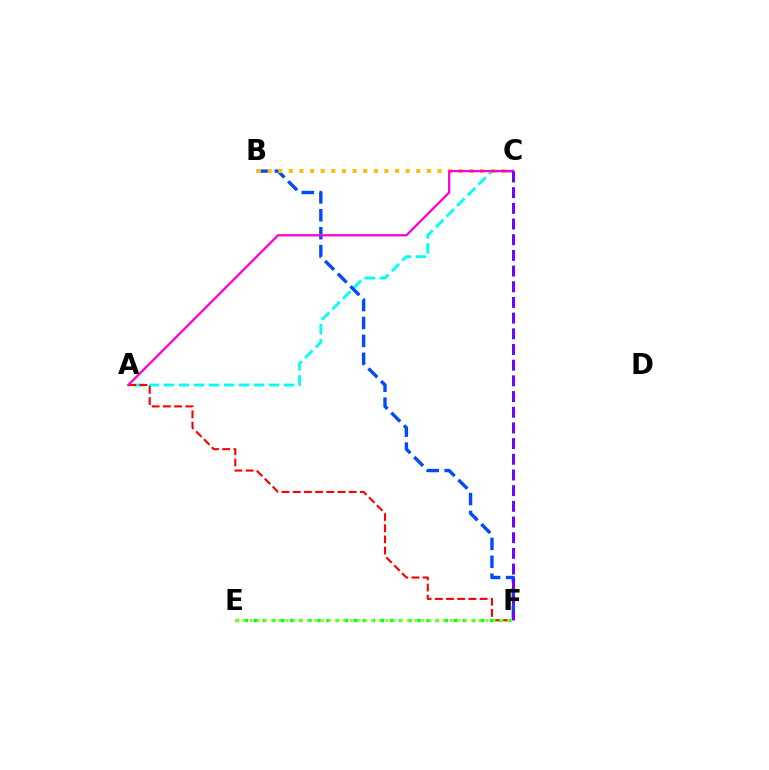{('A', 'C'): [{'color': '#00fff6', 'line_style': 'dashed', 'thickness': 2.04}, {'color': '#ff00cf', 'line_style': 'solid', 'thickness': 1.65}], ('B', 'F'): [{'color': '#004bff', 'line_style': 'dashed', 'thickness': 2.43}], ('A', 'F'): [{'color': '#ff0000', 'line_style': 'dashed', 'thickness': 1.52}], ('E', 'F'): [{'color': '#00ff39', 'line_style': 'dotted', 'thickness': 2.47}, {'color': '#84ff00', 'line_style': 'dotted', 'thickness': 1.94}], ('B', 'C'): [{'color': '#ffbd00', 'line_style': 'dotted', 'thickness': 2.88}], ('C', 'F'): [{'color': '#7200ff', 'line_style': 'dashed', 'thickness': 2.13}]}